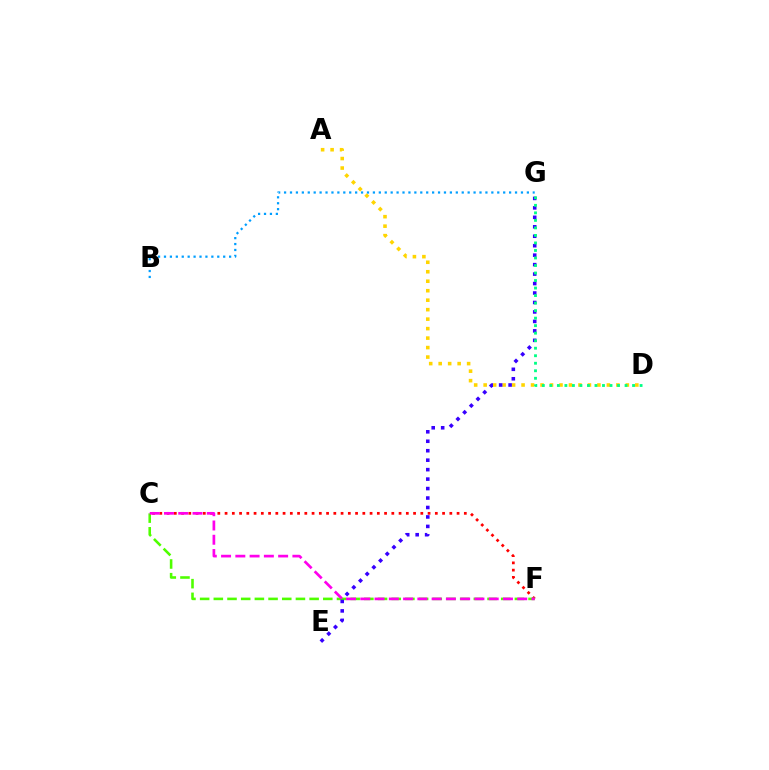{('C', 'F'): [{'color': '#ff0000', 'line_style': 'dotted', 'thickness': 1.97}, {'color': '#4fff00', 'line_style': 'dashed', 'thickness': 1.86}, {'color': '#ff00ed', 'line_style': 'dashed', 'thickness': 1.94}], ('A', 'D'): [{'color': '#ffd500', 'line_style': 'dotted', 'thickness': 2.58}], ('B', 'G'): [{'color': '#009eff', 'line_style': 'dotted', 'thickness': 1.61}], ('E', 'G'): [{'color': '#3700ff', 'line_style': 'dotted', 'thickness': 2.57}], ('D', 'G'): [{'color': '#00ff86', 'line_style': 'dotted', 'thickness': 2.04}]}